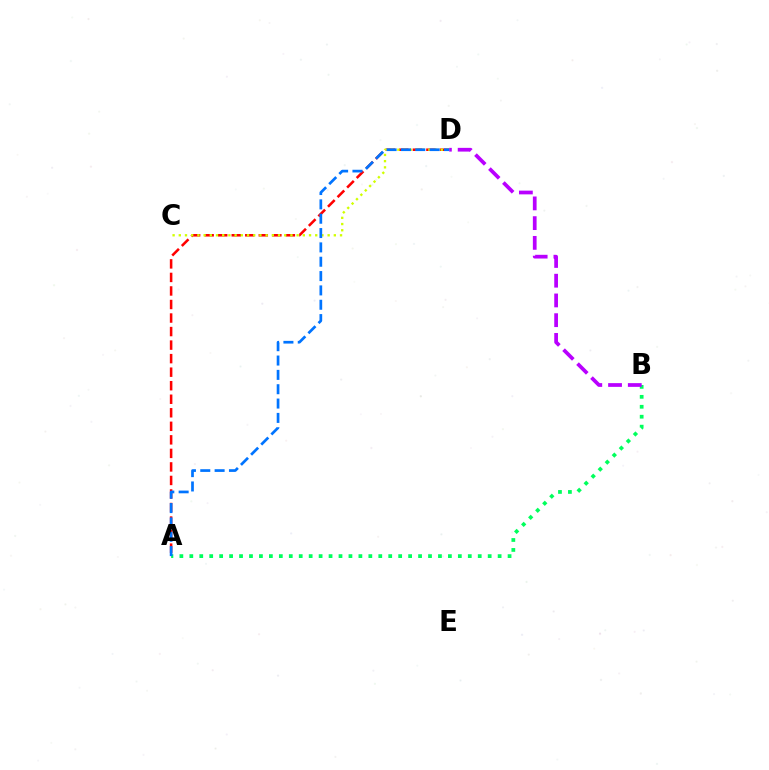{('A', 'D'): [{'color': '#ff0000', 'line_style': 'dashed', 'thickness': 1.84}, {'color': '#0074ff', 'line_style': 'dashed', 'thickness': 1.95}], ('C', 'D'): [{'color': '#d1ff00', 'line_style': 'dotted', 'thickness': 1.69}], ('A', 'B'): [{'color': '#00ff5c', 'line_style': 'dotted', 'thickness': 2.7}], ('B', 'D'): [{'color': '#b900ff', 'line_style': 'dashed', 'thickness': 2.68}]}